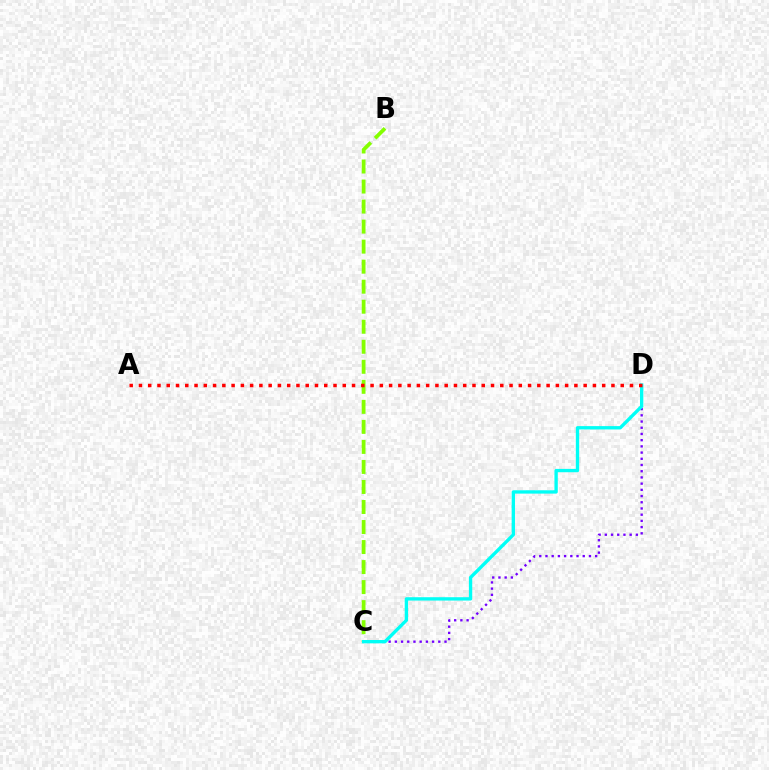{('C', 'D'): [{'color': '#7200ff', 'line_style': 'dotted', 'thickness': 1.69}, {'color': '#00fff6', 'line_style': 'solid', 'thickness': 2.41}], ('B', 'C'): [{'color': '#84ff00', 'line_style': 'dashed', 'thickness': 2.72}], ('A', 'D'): [{'color': '#ff0000', 'line_style': 'dotted', 'thickness': 2.52}]}